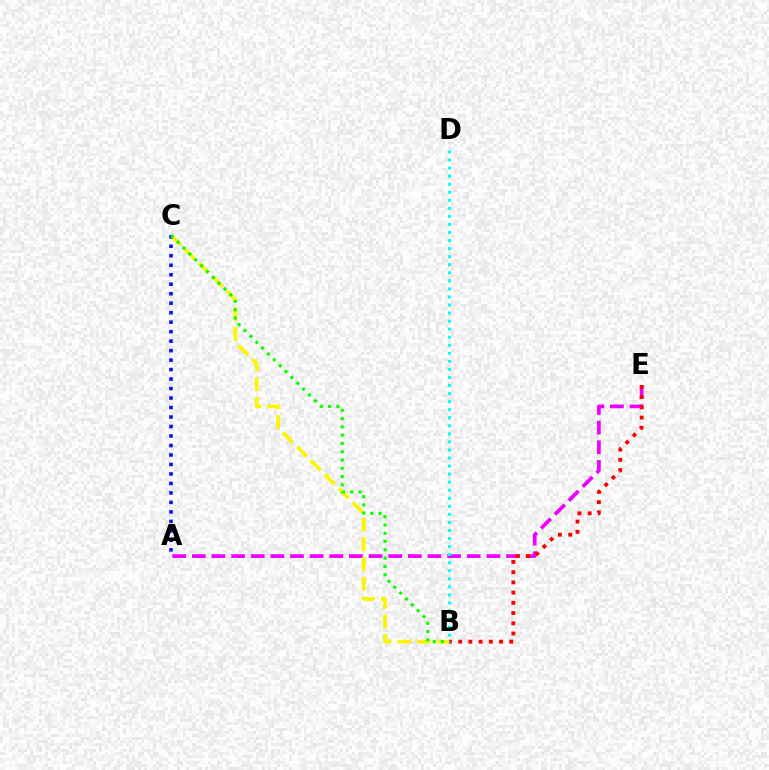{('A', 'E'): [{'color': '#ee00ff', 'line_style': 'dashed', 'thickness': 2.67}], ('B', 'C'): [{'color': '#fcf500', 'line_style': 'dashed', 'thickness': 2.68}, {'color': '#08ff00', 'line_style': 'dotted', 'thickness': 2.25}], ('B', 'E'): [{'color': '#ff0000', 'line_style': 'dotted', 'thickness': 2.78}], ('B', 'D'): [{'color': '#00fff6', 'line_style': 'dotted', 'thickness': 2.19}], ('A', 'C'): [{'color': '#0010ff', 'line_style': 'dotted', 'thickness': 2.58}]}